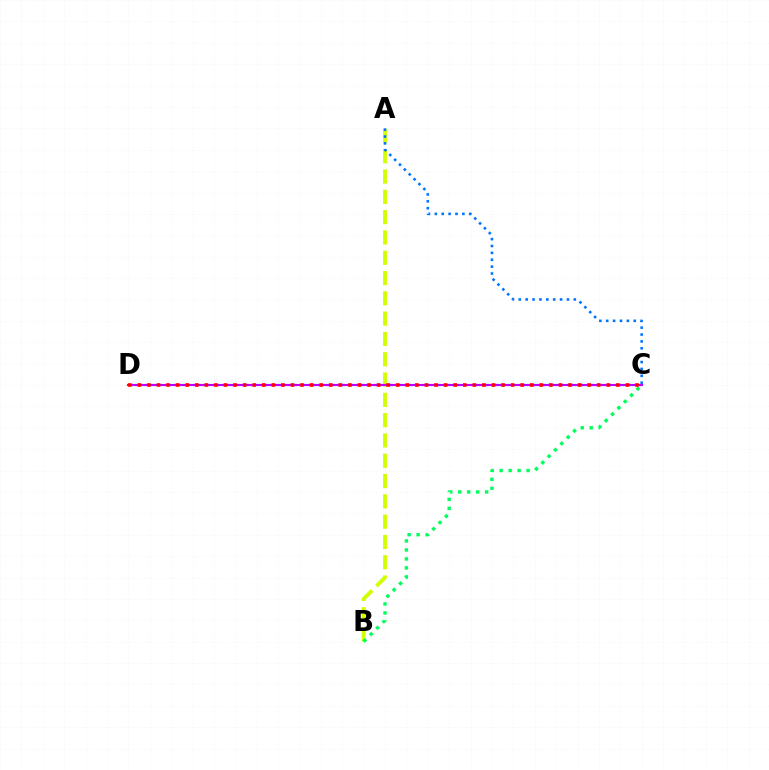{('A', 'B'): [{'color': '#d1ff00', 'line_style': 'dashed', 'thickness': 2.76}], ('B', 'C'): [{'color': '#00ff5c', 'line_style': 'dotted', 'thickness': 2.44}], ('A', 'C'): [{'color': '#0074ff', 'line_style': 'dotted', 'thickness': 1.87}], ('C', 'D'): [{'color': '#b900ff', 'line_style': 'solid', 'thickness': 1.57}, {'color': '#ff0000', 'line_style': 'dotted', 'thickness': 2.6}]}